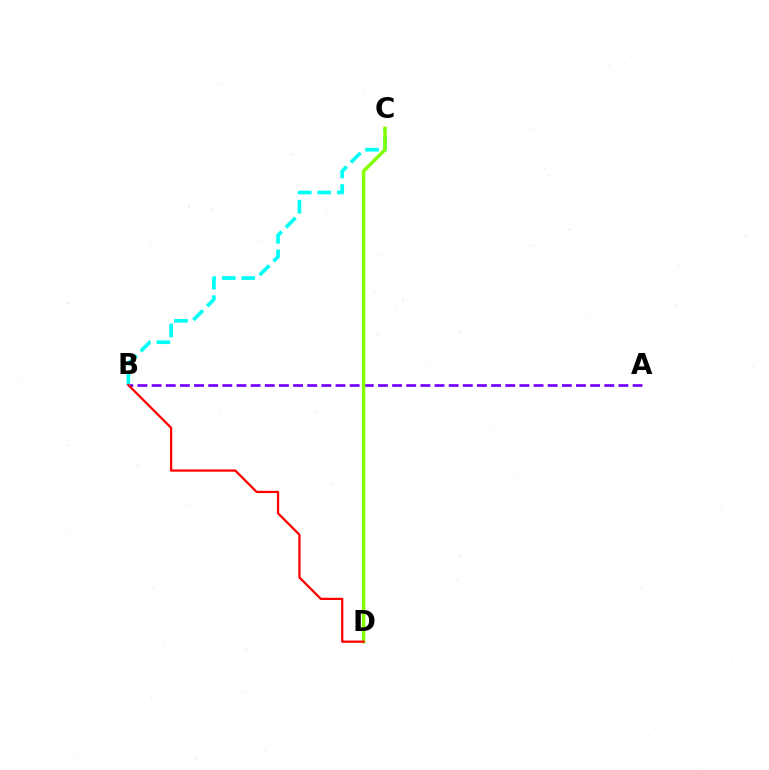{('A', 'B'): [{'color': '#7200ff', 'line_style': 'dashed', 'thickness': 1.92}], ('B', 'C'): [{'color': '#00fff6', 'line_style': 'dashed', 'thickness': 2.65}], ('C', 'D'): [{'color': '#84ff00', 'line_style': 'solid', 'thickness': 2.48}], ('B', 'D'): [{'color': '#ff0000', 'line_style': 'solid', 'thickness': 1.63}]}